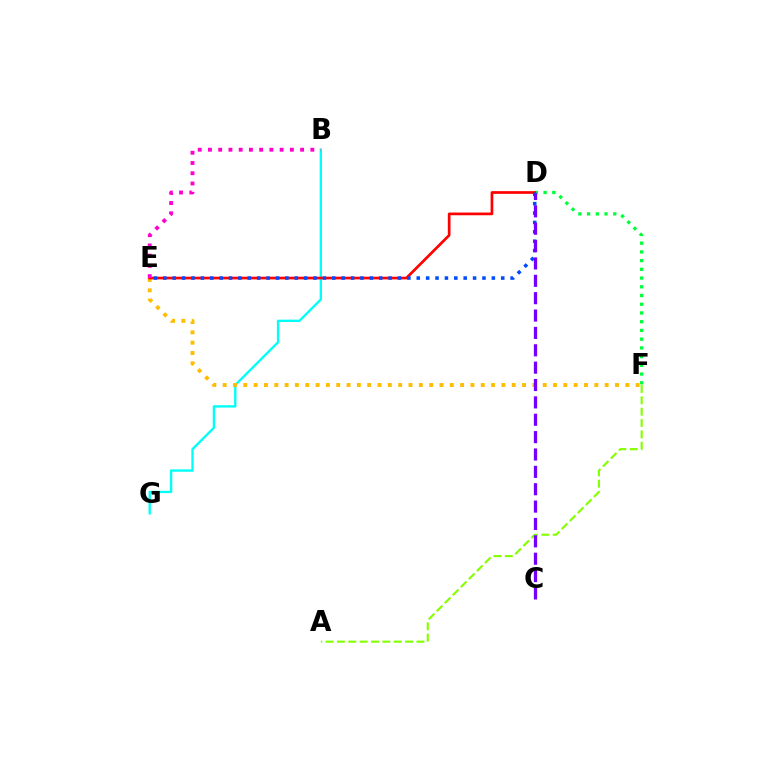{('D', 'F'): [{'color': '#00ff39', 'line_style': 'dotted', 'thickness': 2.37}], ('B', 'G'): [{'color': '#00fff6', 'line_style': 'solid', 'thickness': 1.69}], ('E', 'F'): [{'color': '#ffbd00', 'line_style': 'dotted', 'thickness': 2.81}], ('A', 'F'): [{'color': '#84ff00', 'line_style': 'dashed', 'thickness': 1.54}], ('D', 'E'): [{'color': '#ff0000', 'line_style': 'solid', 'thickness': 1.94}, {'color': '#004bff', 'line_style': 'dotted', 'thickness': 2.55}], ('B', 'E'): [{'color': '#ff00cf', 'line_style': 'dotted', 'thickness': 2.78}], ('C', 'D'): [{'color': '#7200ff', 'line_style': 'dashed', 'thickness': 2.36}]}